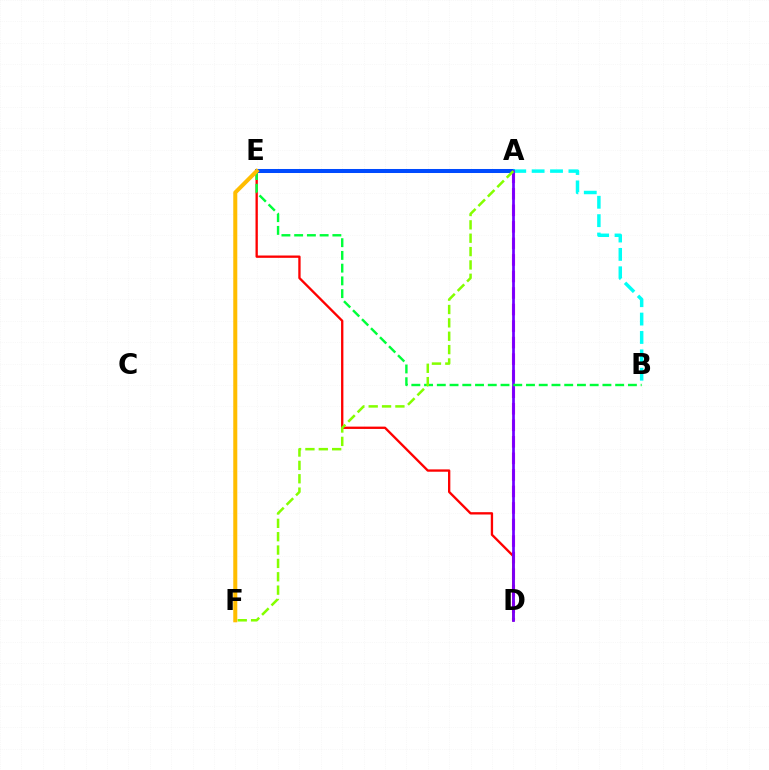{('A', 'D'): [{'color': '#ff00cf', 'line_style': 'dashed', 'thickness': 2.25}, {'color': '#7200ff', 'line_style': 'solid', 'thickness': 1.96}], ('D', 'E'): [{'color': '#ff0000', 'line_style': 'solid', 'thickness': 1.68}], ('A', 'E'): [{'color': '#004bff', 'line_style': 'solid', 'thickness': 2.89}], ('A', 'B'): [{'color': '#00fff6', 'line_style': 'dashed', 'thickness': 2.5}], ('B', 'E'): [{'color': '#00ff39', 'line_style': 'dashed', 'thickness': 1.73}], ('A', 'F'): [{'color': '#84ff00', 'line_style': 'dashed', 'thickness': 1.81}], ('E', 'F'): [{'color': '#ffbd00', 'line_style': 'solid', 'thickness': 2.9}]}